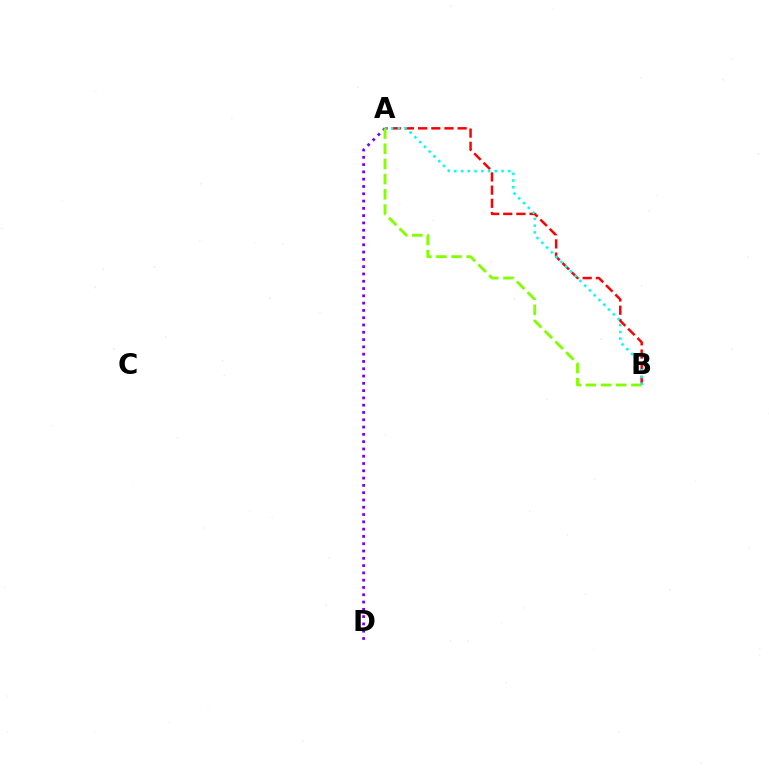{('A', 'D'): [{'color': '#7200ff', 'line_style': 'dotted', 'thickness': 1.98}], ('A', 'B'): [{'color': '#ff0000', 'line_style': 'dashed', 'thickness': 1.79}, {'color': '#84ff00', 'line_style': 'dashed', 'thickness': 2.06}, {'color': '#00fff6', 'line_style': 'dotted', 'thickness': 1.83}]}